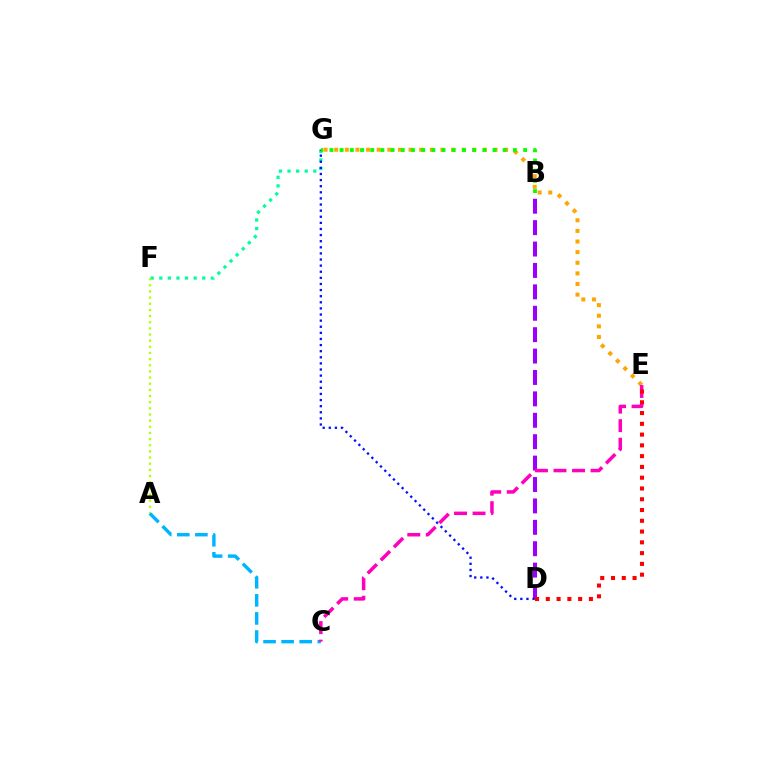{('E', 'G'): [{'color': '#ffa500', 'line_style': 'dotted', 'thickness': 2.89}], ('A', 'C'): [{'color': '#00b5ff', 'line_style': 'dashed', 'thickness': 2.45}], ('F', 'G'): [{'color': '#00ff9d', 'line_style': 'dotted', 'thickness': 2.33}], ('B', 'D'): [{'color': '#9b00ff', 'line_style': 'dashed', 'thickness': 2.91}], ('D', 'G'): [{'color': '#0010ff', 'line_style': 'dotted', 'thickness': 1.66}], ('B', 'G'): [{'color': '#08ff00', 'line_style': 'dotted', 'thickness': 2.77}], ('C', 'E'): [{'color': '#ff00bd', 'line_style': 'dashed', 'thickness': 2.52}], ('A', 'F'): [{'color': '#b3ff00', 'line_style': 'dotted', 'thickness': 1.67}], ('D', 'E'): [{'color': '#ff0000', 'line_style': 'dotted', 'thickness': 2.93}]}